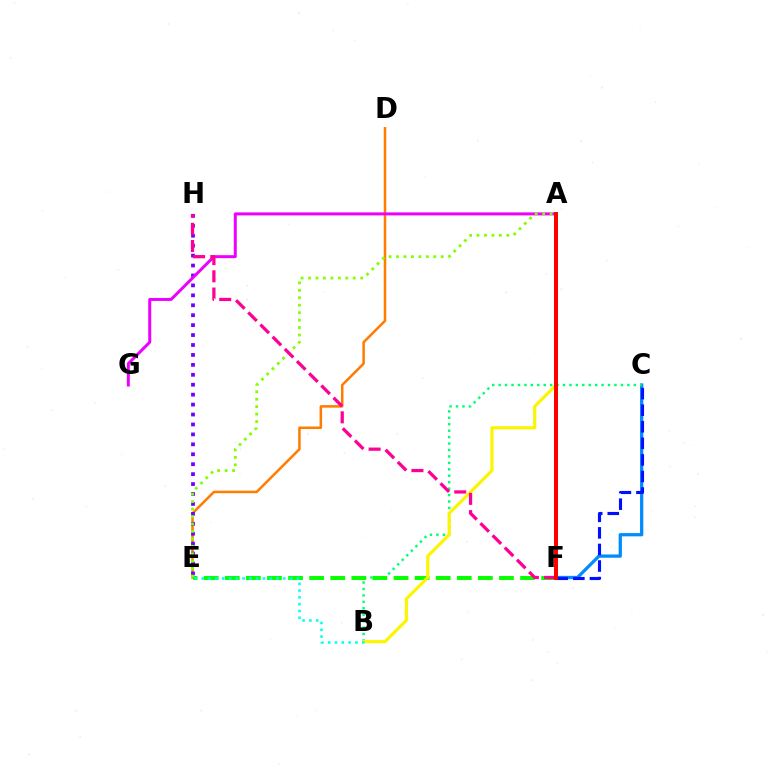{('D', 'E'): [{'color': '#ff7c00', 'line_style': 'solid', 'thickness': 1.82}], ('C', 'F'): [{'color': '#008cff', 'line_style': 'solid', 'thickness': 2.35}, {'color': '#0010ff', 'line_style': 'dashed', 'thickness': 2.25}], ('B', 'C'): [{'color': '#00ff74', 'line_style': 'dotted', 'thickness': 1.75}], ('E', 'H'): [{'color': '#7200ff', 'line_style': 'dotted', 'thickness': 2.7}], ('A', 'G'): [{'color': '#ee00ff', 'line_style': 'solid', 'thickness': 2.15}], ('E', 'F'): [{'color': '#08ff00', 'line_style': 'dashed', 'thickness': 2.87}], ('A', 'B'): [{'color': '#fcf500', 'line_style': 'solid', 'thickness': 2.28}], ('A', 'E'): [{'color': '#84ff00', 'line_style': 'dotted', 'thickness': 2.02}], ('F', 'H'): [{'color': '#ff0094', 'line_style': 'dashed', 'thickness': 2.34}], ('B', 'E'): [{'color': '#00fff6', 'line_style': 'dotted', 'thickness': 1.85}], ('A', 'F'): [{'color': '#ff0000', 'line_style': 'solid', 'thickness': 2.86}]}